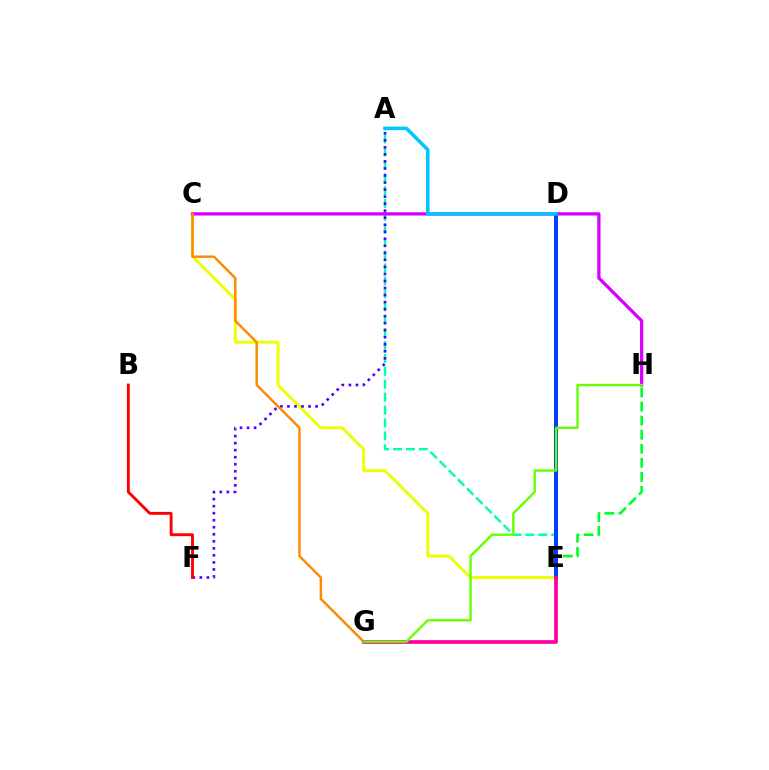{('C', 'E'): [{'color': '#eeff00', 'line_style': 'solid', 'thickness': 2.11}], ('A', 'E'): [{'color': '#00ffaf', 'line_style': 'dashed', 'thickness': 1.75}], ('A', 'F'): [{'color': '#4f00ff', 'line_style': 'dotted', 'thickness': 1.91}], ('C', 'H'): [{'color': '#d600ff', 'line_style': 'solid', 'thickness': 2.35}], ('E', 'H'): [{'color': '#00ff27', 'line_style': 'dashed', 'thickness': 1.91}], ('B', 'F'): [{'color': '#ff0000', 'line_style': 'solid', 'thickness': 2.07}], ('C', 'G'): [{'color': '#ff8800', 'line_style': 'solid', 'thickness': 1.75}], ('D', 'E'): [{'color': '#003fff', 'line_style': 'solid', 'thickness': 2.88}], ('A', 'D'): [{'color': '#00c7ff', 'line_style': 'solid', 'thickness': 2.54}], ('E', 'G'): [{'color': '#ff00a0', 'line_style': 'solid', 'thickness': 2.66}], ('G', 'H'): [{'color': '#66ff00', 'line_style': 'solid', 'thickness': 1.72}]}